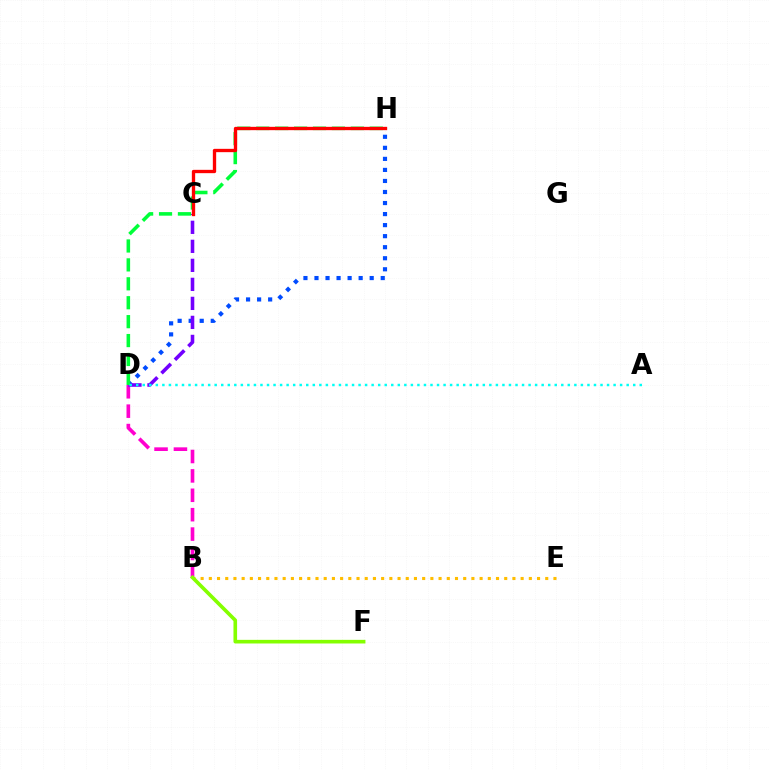{('B', 'E'): [{'color': '#ffbd00', 'line_style': 'dotted', 'thickness': 2.23}], ('D', 'H'): [{'color': '#004bff', 'line_style': 'dotted', 'thickness': 3.0}, {'color': '#00ff39', 'line_style': 'dashed', 'thickness': 2.57}], ('B', 'D'): [{'color': '#ff00cf', 'line_style': 'dashed', 'thickness': 2.63}], ('B', 'F'): [{'color': '#84ff00', 'line_style': 'solid', 'thickness': 2.61}], ('C', 'D'): [{'color': '#7200ff', 'line_style': 'dashed', 'thickness': 2.58}], ('C', 'H'): [{'color': '#ff0000', 'line_style': 'solid', 'thickness': 2.4}], ('A', 'D'): [{'color': '#00fff6', 'line_style': 'dotted', 'thickness': 1.78}]}